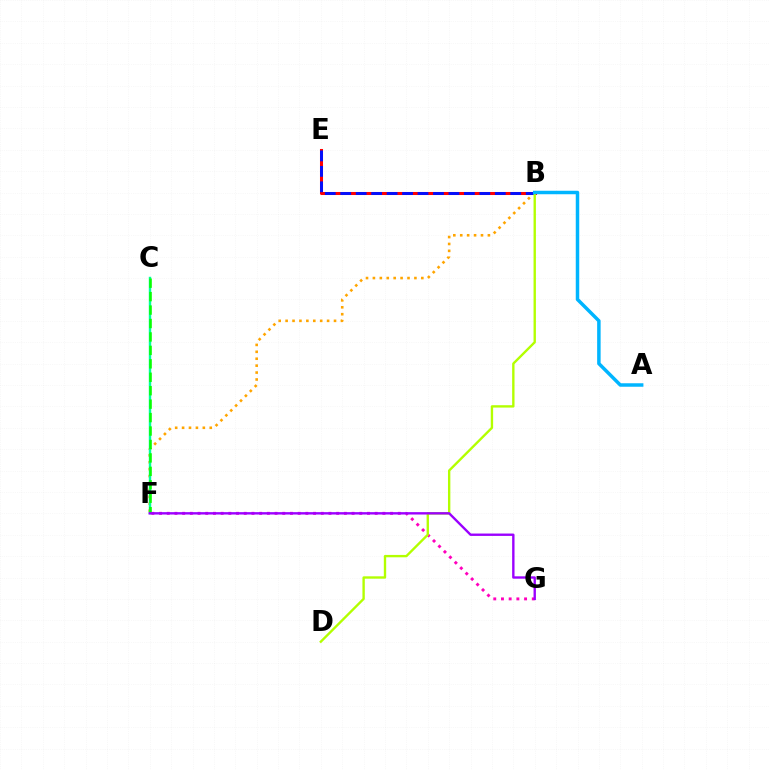{('B', 'E'): [{'color': '#ff0000', 'line_style': 'solid', 'thickness': 2.19}, {'color': '#0010ff', 'line_style': 'dashed', 'thickness': 2.1}], ('B', 'F'): [{'color': '#ffa500', 'line_style': 'dotted', 'thickness': 1.88}], ('C', 'F'): [{'color': '#00ff9d', 'line_style': 'solid', 'thickness': 1.74}, {'color': '#08ff00', 'line_style': 'dashed', 'thickness': 1.83}], ('F', 'G'): [{'color': '#ff00bd', 'line_style': 'dotted', 'thickness': 2.09}, {'color': '#9b00ff', 'line_style': 'solid', 'thickness': 1.71}], ('B', 'D'): [{'color': '#b3ff00', 'line_style': 'solid', 'thickness': 1.71}], ('A', 'B'): [{'color': '#00b5ff', 'line_style': 'solid', 'thickness': 2.51}]}